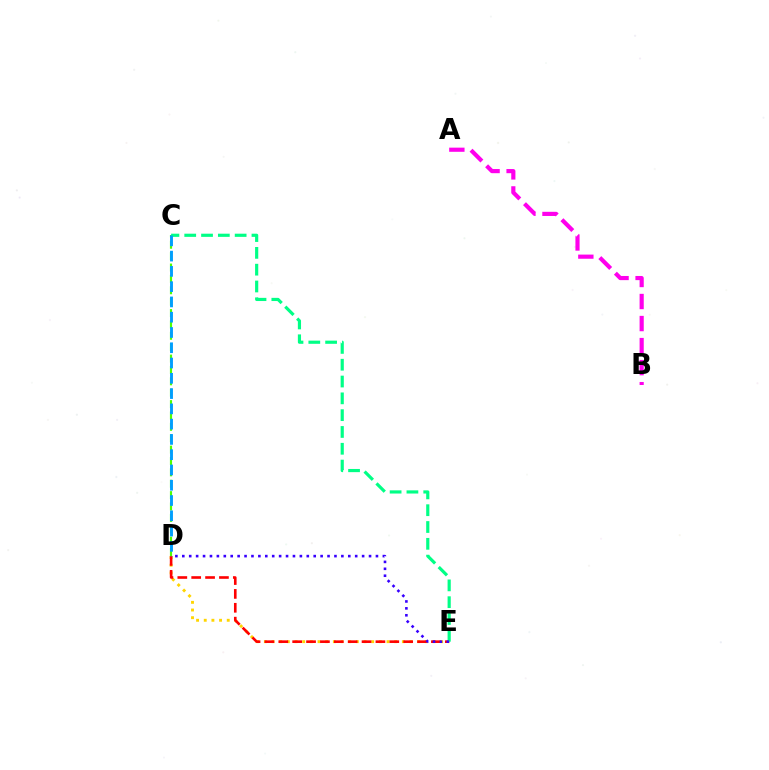{('C', 'D'): [{'color': '#4fff00', 'line_style': 'dashed', 'thickness': 1.55}, {'color': '#009eff', 'line_style': 'dashed', 'thickness': 2.08}], ('D', 'E'): [{'color': '#ffd500', 'line_style': 'dotted', 'thickness': 2.08}, {'color': '#ff0000', 'line_style': 'dashed', 'thickness': 1.88}, {'color': '#3700ff', 'line_style': 'dotted', 'thickness': 1.88}], ('C', 'E'): [{'color': '#00ff86', 'line_style': 'dashed', 'thickness': 2.28}], ('A', 'B'): [{'color': '#ff00ed', 'line_style': 'dashed', 'thickness': 2.99}]}